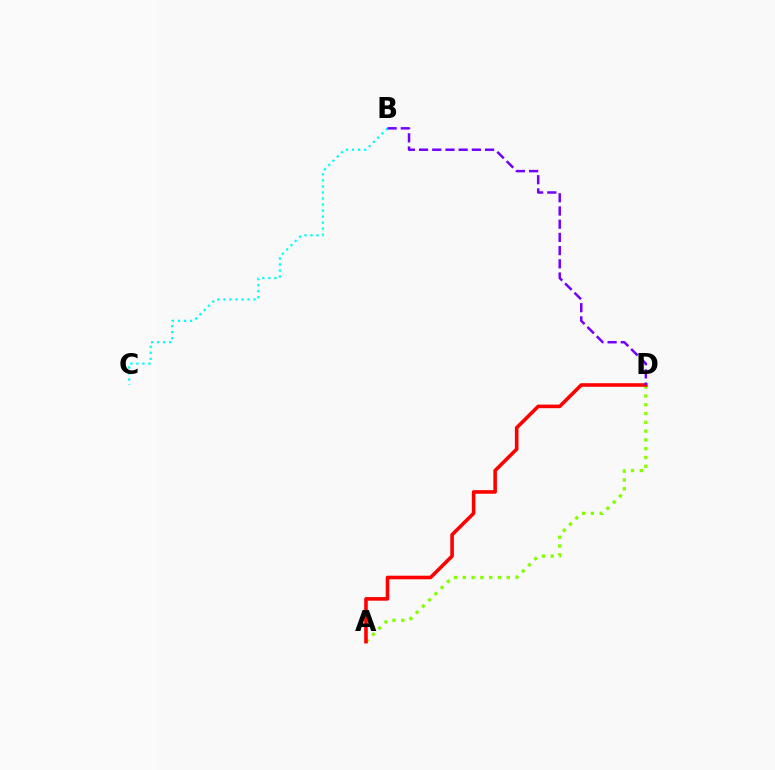{('B', 'C'): [{'color': '#00fff6', 'line_style': 'dotted', 'thickness': 1.64}], ('A', 'D'): [{'color': '#84ff00', 'line_style': 'dotted', 'thickness': 2.39}, {'color': '#ff0000', 'line_style': 'solid', 'thickness': 2.58}], ('B', 'D'): [{'color': '#7200ff', 'line_style': 'dashed', 'thickness': 1.79}]}